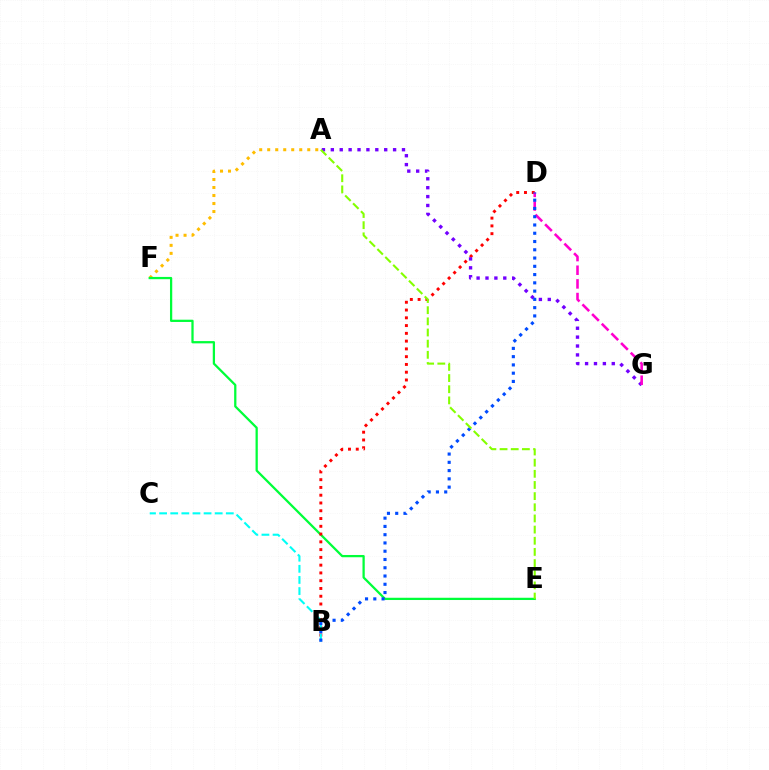{('A', 'F'): [{'color': '#ffbd00', 'line_style': 'dotted', 'thickness': 2.18}], ('E', 'F'): [{'color': '#00ff39', 'line_style': 'solid', 'thickness': 1.63}], ('B', 'D'): [{'color': '#ff0000', 'line_style': 'dotted', 'thickness': 2.11}, {'color': '#004bff', 'line_style': 'dotted', 'thickness': 2.25}], ('A', 'G'): [{'color': '#7200ff', 'line_style': 'dotted', 'thickness': 2.42}], ('D', 'G'): [{'color': '#ff00cf', 'line_style': 'dashed', 'thickness': 1.86}], ('B', 'C'): [{'color': '#00fff6', 'line_style': 'dashed', 'thickness': 1.51}], ('A', 'E'): [{'color': '#84ff00', 'line_style': 'dashed', 'thickness': 1.52}]}